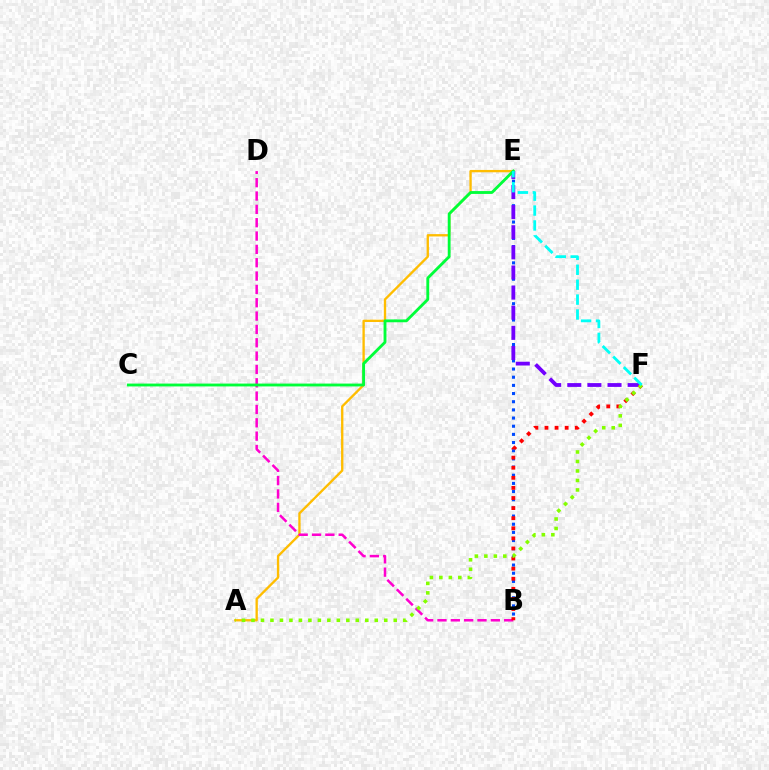{('B', 'E'): [{'color': '#004bff', 'line_style': 'dotted', 'thickness': 2.22}], ('A', 'E'): [{'color': '#ffbd00', 'line_style': 'solid', 'thickness': 1.68}], ('E', 'F'): [{'color': '#7200ff', 'line_style': 'dashed', 'thickness': 2.73}, {'color': '#00fff6', 'line_style': 'dashed', 'thickness': 2.03}], ('B', 'D'): [{'color': '#ff00cf', 'line_style': 'dashed', 'thickness': 1.81}], ('C', 'E'): [{'color': '#00ff39', 'line_style': 'solid', 'thickness': 2.05}], ('B', 'F'): [{'color': '#ff0000', 'line_style': 'dotted', 'thickness': 2.74}], ('A', 'F'): [{'color': '#84ff00', 'line_style': 'dotted', 'thickness': 2.58}]}